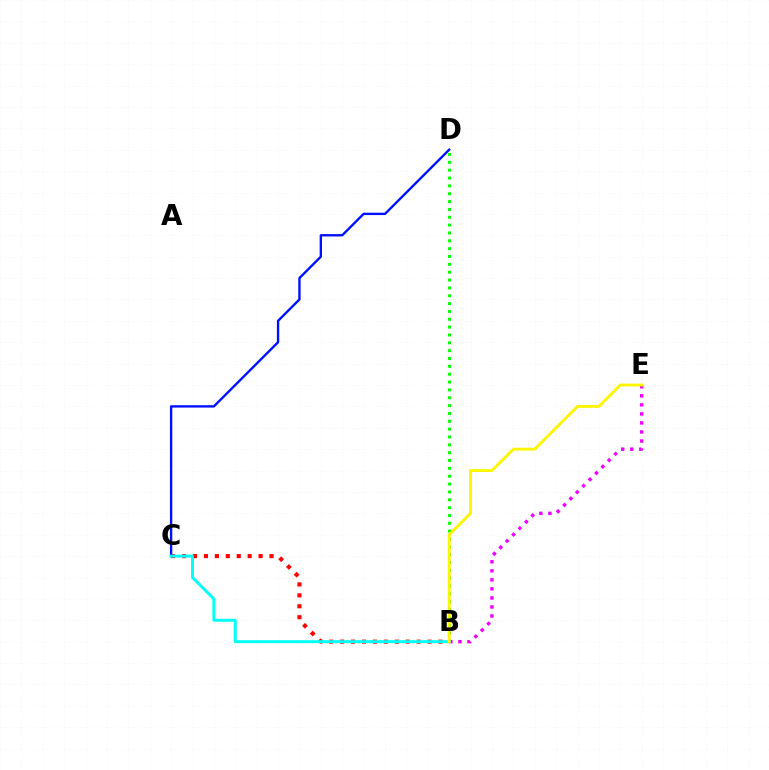{('B', 'D'): [{'color': '#08ff00', 'line_style': 'dotted', 'thickness': 2.13}], ('B', 'C'): [{'color': '#ff0000', 'line_style': 'dotted', 'thickness': 2.97}, {'color': '#00fff6', 'line_style': 'solid', 'thickness': 2.12}], ('B', 'E'): [{'color': '#ee00ff', 'line_style': 'dotted', 'thickness': 2.46}, {'color': '#fcf500', 'line_style': 'solid', 'thickness': 2.05}], ('C', 'D'): [{'color': '#0010ff', 'line_style': 'solid', 'thickness': 1.7}]}